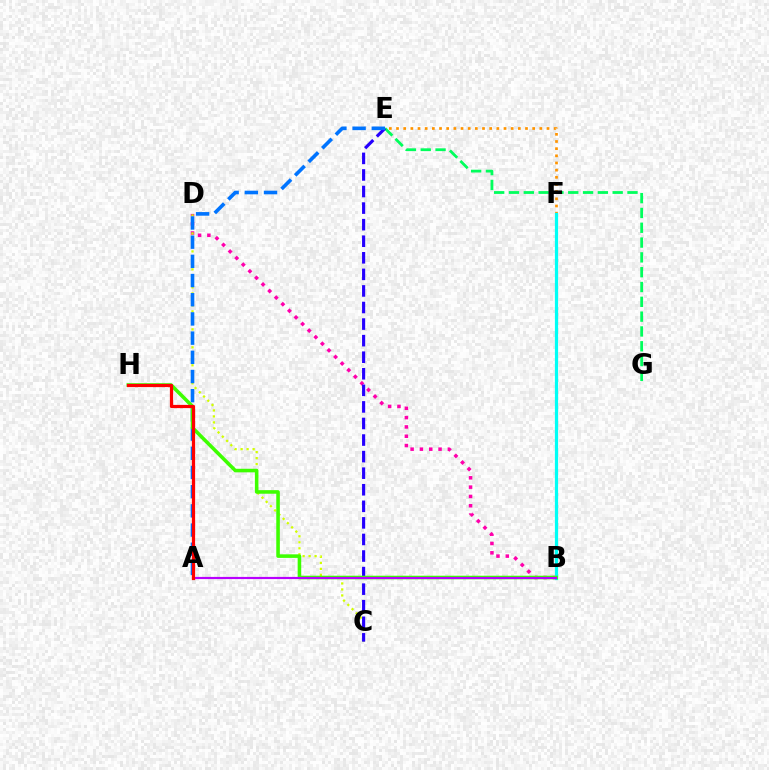{('E', 'F'): [{'color': '#ff9400', 'line_style': 'dotted', 'thickness': 1.95}], ('E', 'G'): [{'color': '#00ff5c', 'line_style': 'dashed', 'thickness': 2.01}], ('B', 'D'): [{'color': '#ff00ac', 'line_style': 'dotted', 'thickness': 2.53}], ('C', 'D'): [{'color': '#d1ff00', 'line_style': 'dotted', 'thickness': 1.63}], ('C', 'E'): [{'color': '#2500ff', 'line_style': 'dashed', 'thickness': 2.25}], ('B', 'F'): [{'color': '#00fff6', 'line_style': 'solid', 'thickness': 2.31}], ('A', 'E'): [{'color': '#0074ff', 'line_style': 'dashed', 'thickness': 2.61}], ('B', 'H'): [{'color': '#3dff00', 'line_style': 'solid', 'thickness': 2.57}], ('A', 'B'): [{'color': '#b900ff', 'line_style': 'solid', 'thickness': 1.56}], ('A', 'H'): [{'color': '#ff0000', 'line_style': 'solid', 'thickness': 2.32}]}